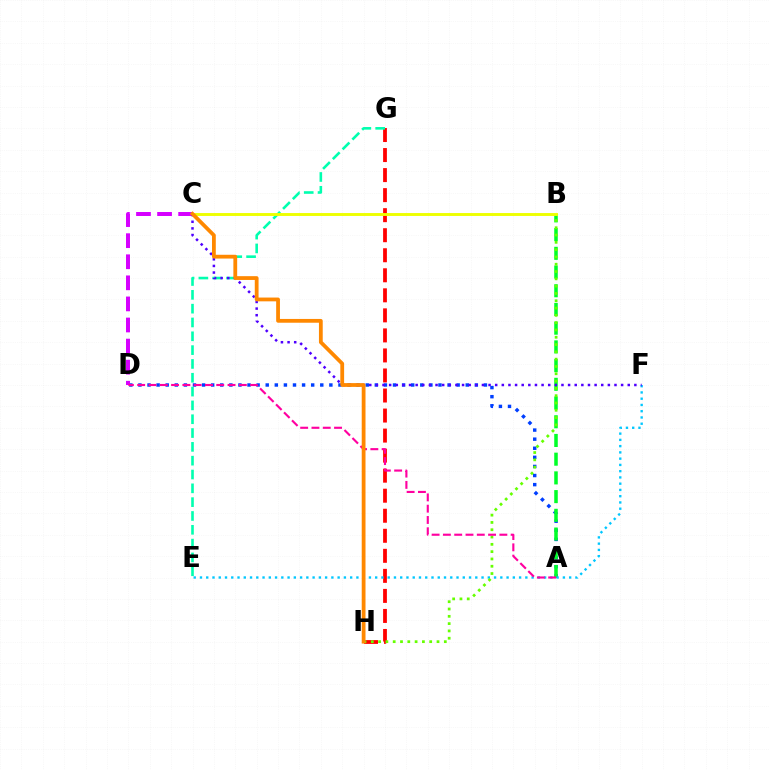{('A', 'D'): [{'color': '#003fff', 'line_style': 'dotted', 'thickness': 2.47}, {'color': '#ff00a0', 'line_style': 'dashed', 'thickness': 1.53}], ('G', 'H'): [{'color': '#ff0000', 'line_style': 'dashed', 'thickness': 2.72}], ('A', 'B'): [{'color': '#00ff27', 'line_style': 'dashed', 'thickness': 2.54}], ('E', 'G'): [{'color': '#00ffaf', 'line_style': 'dashed', 'thickness': 1.88}], ('C', 'D'): [{'color': '#d600ff', 'line_style': 'dashed', 'thickness': 2.86}], ('E', 'F'): [{'color': '#00c7ff', 'line_style': 'dotted', 'thickness': 1.7}], ('B', 'H'): [{'color': '#66ff00', 'line_style': 'dotted', 'thickness': 1.98}], ('C', 'F'): [{'color': '#4f00ff', 'line_style': 'dotted', 'thickness': 1.8}], ('B', 'C'): [{'color': '#eeff00', 'line_style': 'solid', 'thickness': 2.09}], ('C', 'H'): [{'color': '#ff8800', 'line_style': 'solid', 'thickness': 2.73}]}